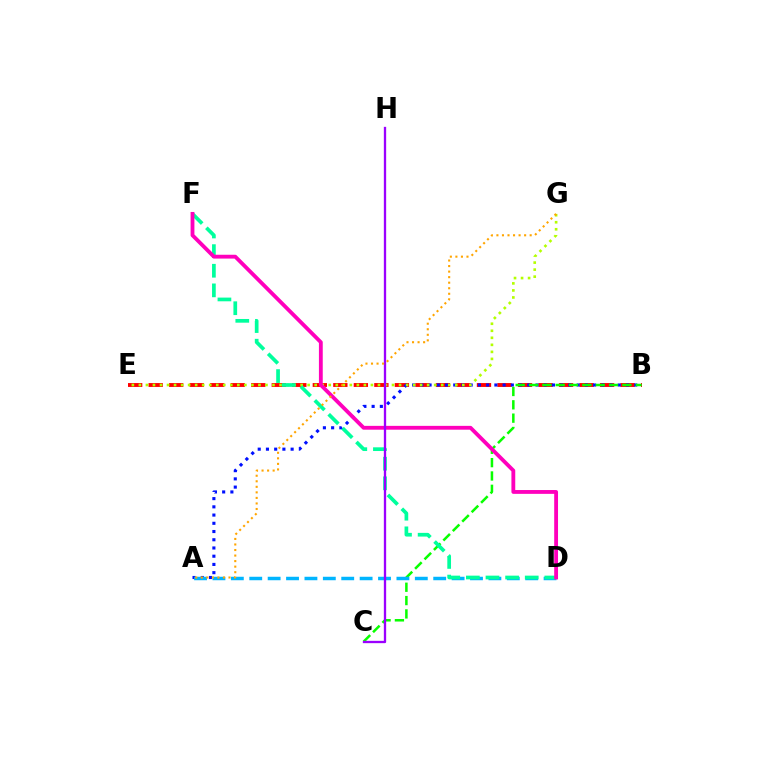{('B', 'E'): [{'color': '#ff0000', 'line_style': 'dashed', 'thickness': 2.79}], ('A', 'B'): [{'color': '#0010ff', 'line_style': 'dotted', 'thickness': 2.24}], ('E', 'G'): [{'color': '#b3ff00', 'line_style': 'dotted', 'thickness': 1.91}], ('B', 'C'): [{'color': '#08ff00', 'line_style': 'dashed', 'thickness': 1.81}], ('A', 'D'): [{'color': '#00b5ff', 'line_style': 'dashed', 'thickness': 2.5}], ('D', 'F'): [{'color': '#00ff9d', 'line_style': 'dashed', 'thickness': 2.67}, {'color': '#ff00bd', 'line_style': 'solid', 'thickness': 2.76}], ('C', 'H'): [{'color': '#9b00ff', 'line_style': 'solid', 'thickness': 1.66}], ('A', 'G'): [{'color': '#ffa500', 'line_style': 'dotted', 'thickness': 1.51}]}